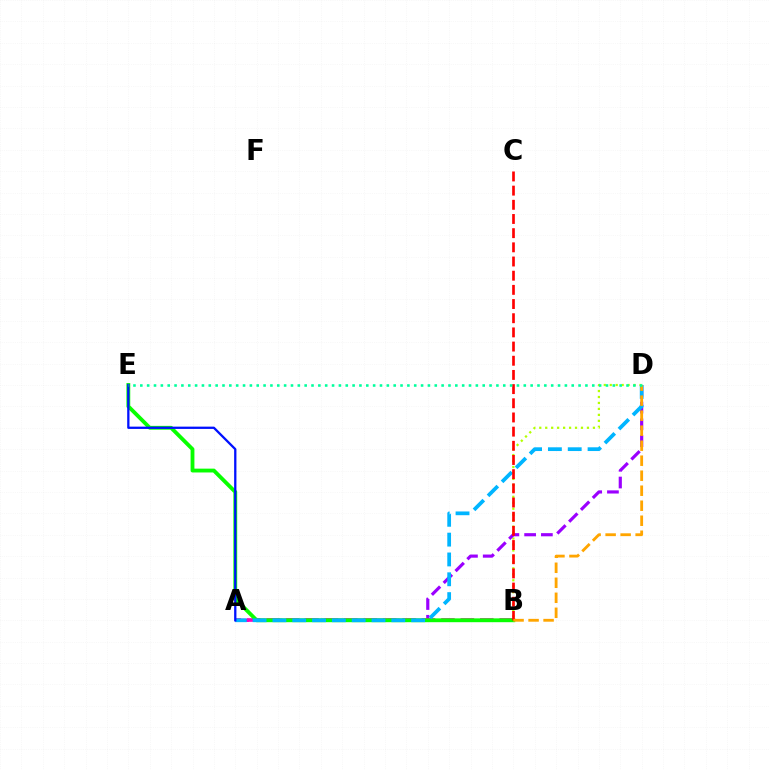{('B', 'D'): [{'color': '#b3ff00', 'line_style': 'dotted', 'thickness': 1.62}, {'color': '#ffa500', 'line_style': 'dashed', 'thickness': 2.04}], ('A', 'D'): [{'color': '#9b00ff', 'line_style': 'dashed', 'thickness': 2.28}, {'color': '#00b5ff', 'line_style': 'dashed', 'thickness': 2.69}], ('A', 'B'): [{'color': '#ff00bd', 'line_style': 'dashed', 'thickness': 2.64}], ('B', 'E'): [{'color': '#08ff00', 'line_style': 'solid', 'thickness': 2.76}], ('A', 'E'): [{'color': '#0010ff', 'line_style': 'solid', 'thickness': 1.65}], ('B', 'C'): [{'color': '#ff0000', 'line_style': 'dashed', 'thickness': 1.93}], ('D', 'E'): [{'color': '#00ff9d', 'line_style': 'dotted', 'thickness': 1.86}]}